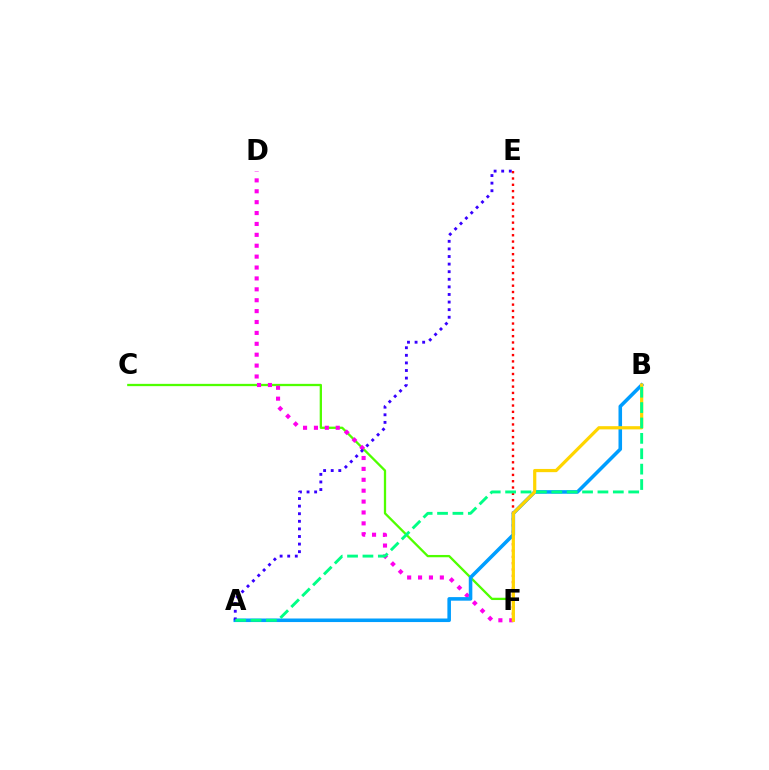{('C', 'F'): [{'color': '#4fff00', 'line_style': 'solid', 'thickness': 1.65}], ('D', 'F'): [{'color': '#ff00ed', 'line_style': 'dotted', 'thickness': 2.96}], ('E', 'F'): [{'color': '#ff0000', 'line_style': 'dotted', 'thickness': 1.71}], ('A', 'B'): [{'color': '#009eff', 'line_style': 'solid', 'thickness': 2.57}, {'color': '#00ff86', 'line_style': 'dashed', 'thickness': 2.09}], ('B', 'F'): [{'color': '#ffd500', 'line_style': 'solid', 'thickness': 2.31}], ('A', 'E'): [{'color': '#3700ff', 'line_style': 'dotted', 'thickness': 2.06}]}